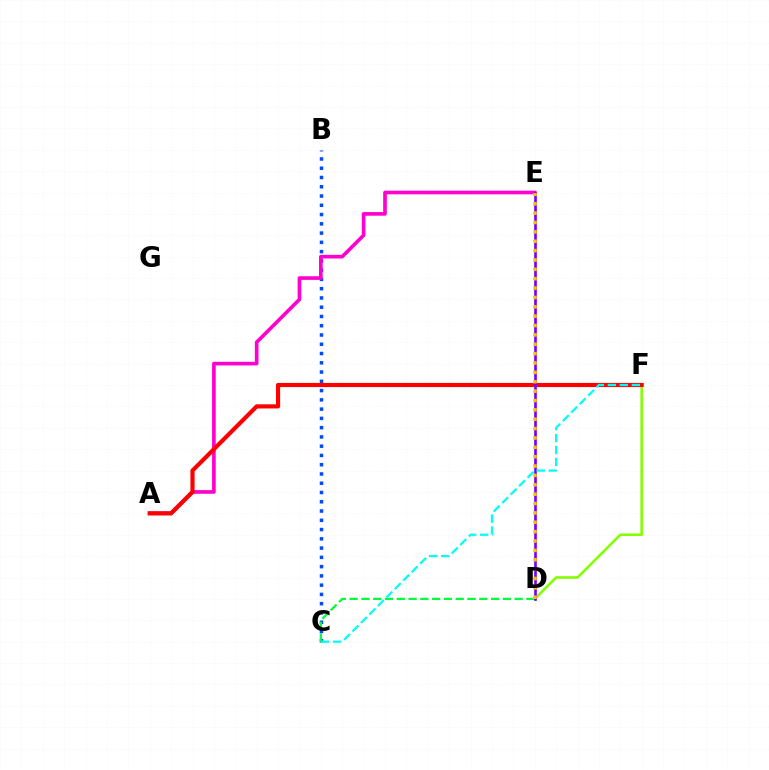{('D', 'F'): [{'color': '#84ff00', 'line_style': 'solid', 'thickness': 1.85}], ('B', 'C'): [{'color': '#004bff', 'line_style': 'dotted', 'thickness': 2.52}], ('A', 'E'): [{'color': '#ff00cf', 'line_style': 'solid', 'thickness': 2.62}], ('C', 'D'): [{'color': '#00ff39', 'line_style': 'dashed', 'thickness': 1.6}], ('A', 'F'): [{'color': '#ff0000', 'line_style': 'solid', 'thickness': 2.99}], ('D', 'E'): [{'color': '#7200ff', 'line_style': 'solid', 'thickness': 1.9}, {'color': '#ffbd00', 'line_style': 'dotted', 'thickness': 2.55}], ('C', 'F'): [{'color': '#00fff6', 'line_style': 'dashed', 'thickness': 1.63}]}